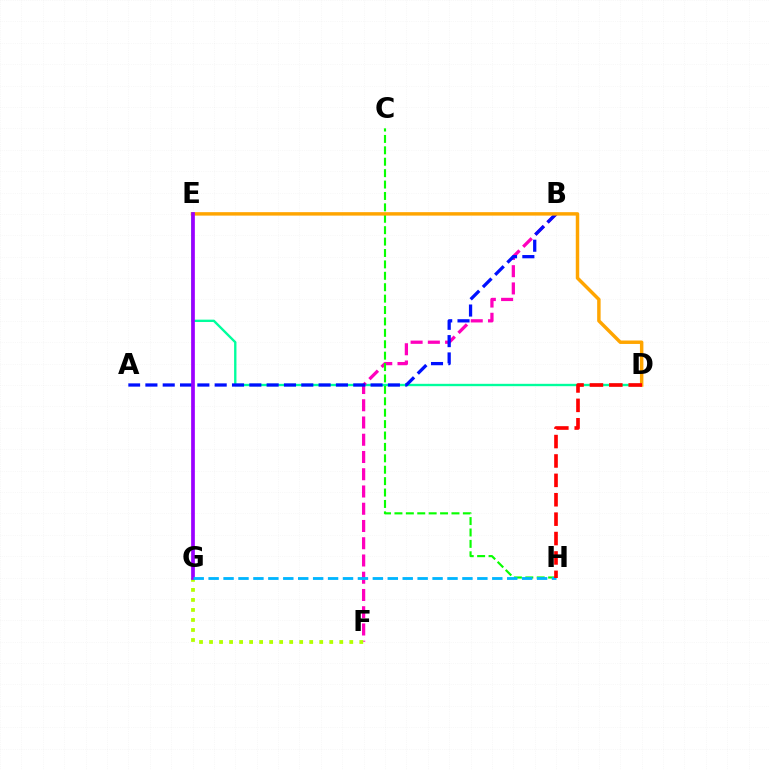{('D', 'E'): [{'color': '#00ff9d', 'line_style': 'solid', 'thickness': 1.7}, {'color': '#ffa500', 'line_style': 'solid', 'thickness': 2.49}], ('B', 'F'): [{'color': '#ff00bd', 'line_style': 'dashed', 'thickness': 2.34}], ('F', 'G'): [{'color': '#b3ff00', 'line_style': 'dotted', 'thickness': 2.72}], ('C', 'H'): [{'color': '#08ff00', 'line_style': 'dashed', 'thickness': 1.55}], ('A', 'B'): [{'color': '#0010ff', 'line_style': 'dashed', 'thickness': 2.35}], ('E', 'G'): [{'color': '#9b00ff', 'line_style': 'solid', 'thickness': 2.67}], ('G', 'H'): [{'color': '#00b5ff', 'line_style': 'dashed', 'thickness': 2.03}], ('D', 'H'): [{'color': '#ff0000', 'line_style': 'dashed', 'thickness': 2.64}]}